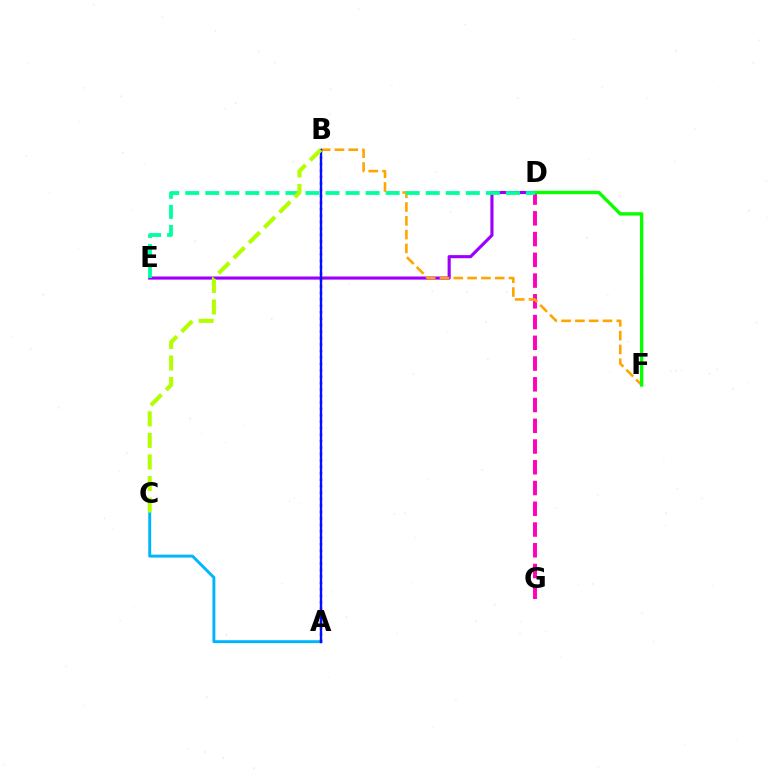{('A', 'C'): [{'color': '#00b5ff', 'line_style': 'solid', 'thickness': 2.11}], ('D', 'E'): [{'color': '#9b00ff', 'line_style': 'solid', 'thickness': 2.24}, {'color': '#00ff9d', 'line_style': 'dashed', 'thickness': 2.72}], ('D', 'G'): [{'color': '#ff00bd', 'line_style': 'dashed', 'thickness': 2.82}], ('B', 'F'): [{'color': '#ffa500', 'line_style': 'dashed', 'thickness': 1.88}], ('D', 'F'): [{'color': '#08ff00', 'line_style': 'solid', 'thickness': 2.42}], ('A', 'B'): [{'color': '#ff0000', 'line_style': 'dotted', 'thickness': 1.75}, {'color': '#0010ff', 'line_style': 'solid', 'thickness': 1.72}], ('B', 'C'): [{'color': '#b3ff00', 'line_style': 'dashed', 'thickness': 2.93}]}